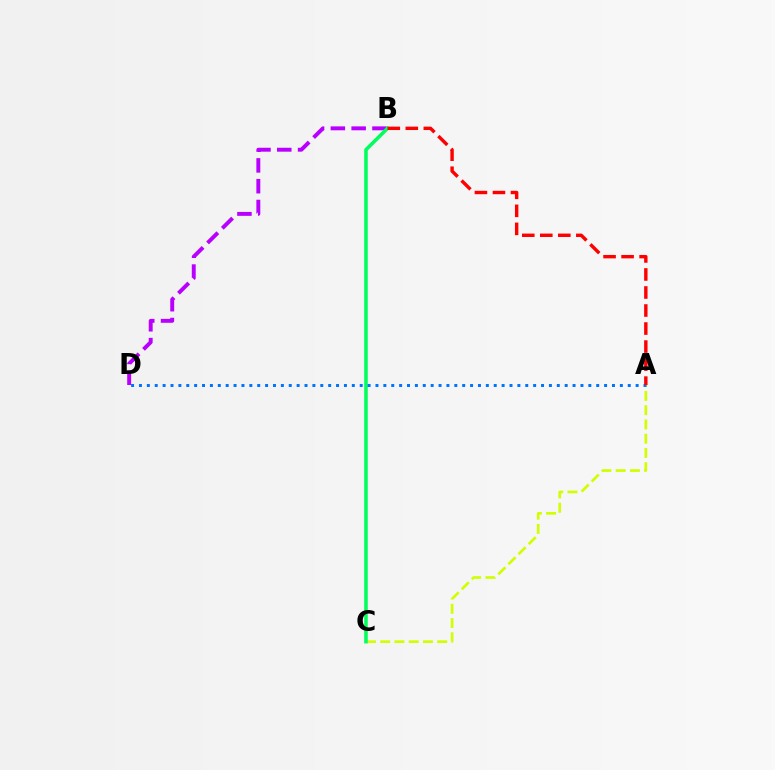{('B', 'D'): [{'color': '#b900ff', 'line_style': 'dashed', 'thickness': 2.83}], ('A', 'C'): [{'color': '#d1ff00', 'line_style': 'dashed', 'thickness': 1.94}], ('B', 'C'): [{'color': '#00ff5c', 'line_style': 'solid', 'thickness': 2.56}], ('A', 'D'): [{'color': '#0074ff', 'line_style': 'dotted', 'thickness': 2.14}], ('A', 'B'): [{'color': '#ff0000', 'line_style': 'dashed', 'thickness': 2.45}]}